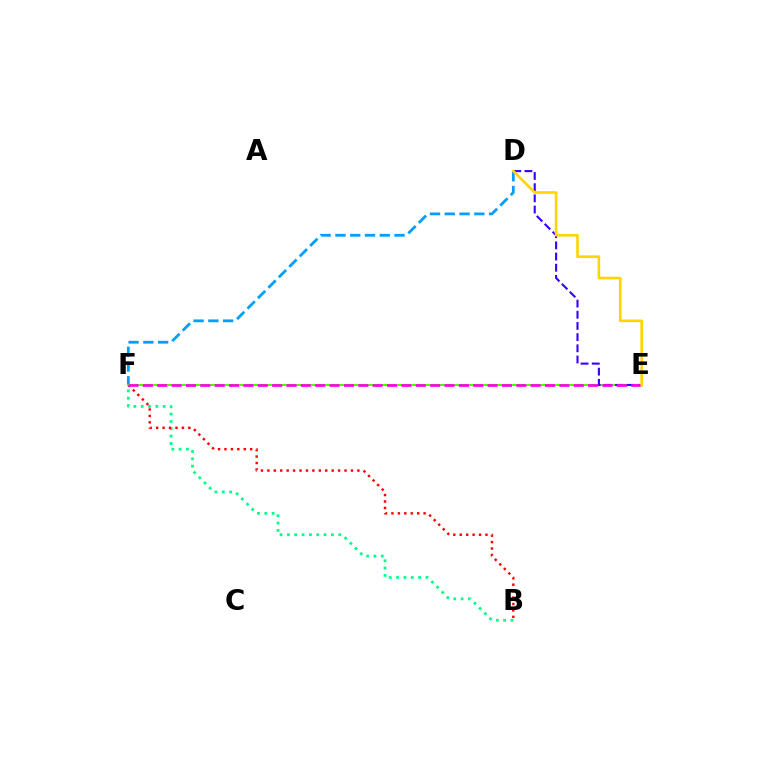{('B', 'F'): [{'color': '#00ff86', 'line_style': 'dotted', 'thickness': 1.99}, {'color': '#ff0000', 'line_style': 'dotted', 'thickness': 1.75}], ('D', 'F'): [{'color': '#009eff', 'line_style': 'dashed', 'thickness': 2.01}], ('E', 'F'): [{'color': '#4fff00', 'line_style': 'solid', 'thickness': 1.51}, {'color': '#ff00ed', 'line_style': 'dashed', 'thickness': 1.95}], ('D', 'E'): [{'color': '#3700ff', 'line_style': 'dashed', 'thickness': 1.52}, {'color': '#ffd500', 'line_style': 'solid', 'thickness': 1.89}]}